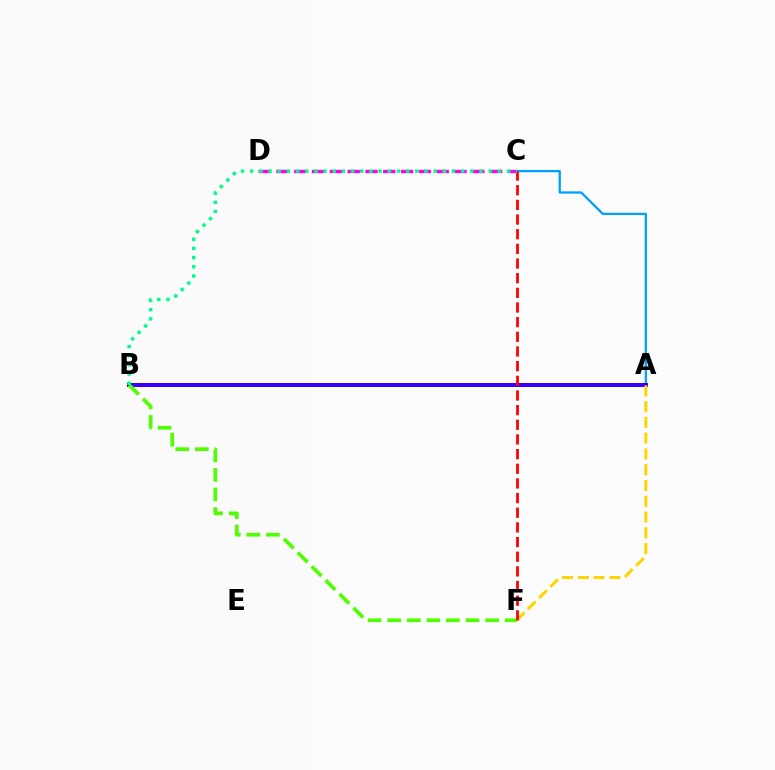{('C', 'D'): [{'color': '#ff00ed', 'line_style': 'dashed', 'thickness': 2.42}], ('A', 'C'): [{'color': '#009eff', 'line_style': 'solid', 'thickness': 1.63}], ('A', 'B'): [{'color': '#3700ff', 'line_style': 'solid', 'thickness': 2.88}], ('B', 'F'): [{'color': '#4fff00', 'line_style': 'dashed', 'thickness': 2.66}], ('A', 'F'): [{'color': '#ffd500', 'line_style': 'dashed', 'thickness': 2.14}], ('C', 'F'): [{'color': '#ff0000', 'line_style': 'dashed', 'thickness': 1.99}], ('B', 'C'): [{'color': '#00ff86', 'line_style': 'dotted', 'thickness': 2.49}]}